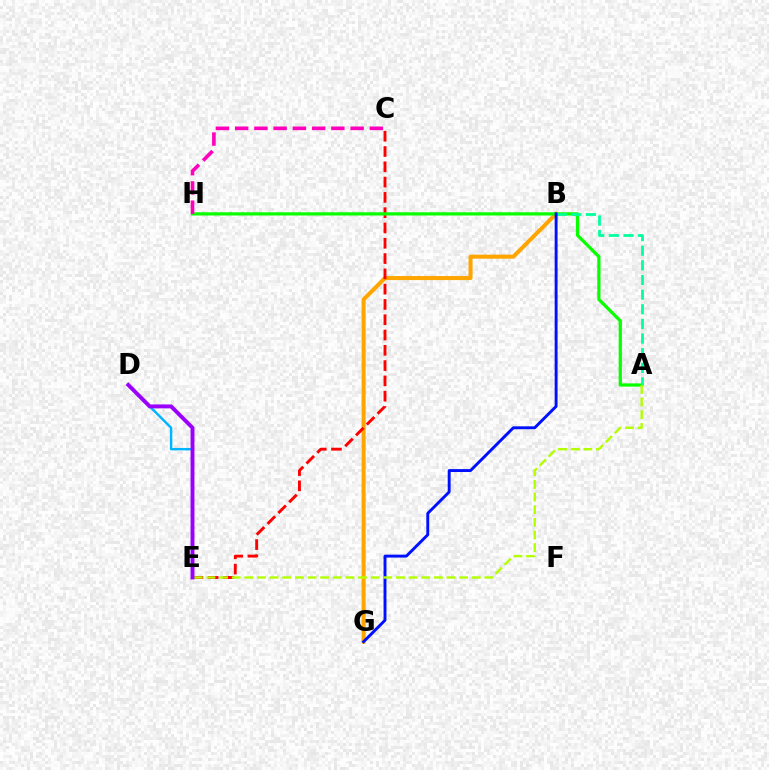{('B', 'G'): [{'color': '#ffa500', 'line_style': 'solid', 'thickness': 2.9}, {'color': '#0010ff', 'line_style': 'solid', 'thickness': 2.1}], ('C', 'E'): [{'color': '#ff0000', 'line_style': 'dashed', 'thickness': 2.08}], ('A', 'H'): [{'color': '#08ff00', 'line_style': 'solid', 'thickness': 2.32}], ('A', 'B'): [{'color': '#00ff9d', 'line_style': 'dashed', 'thickness': 1.99}], ('A', 'E'): [{'color': '#b3ff00', 'line_style': 'dashed', 'thickness': 1.72}], ('D', 'E'): [{'color': '#00b5ff', 'line_style': 'solid', 'thickness': 1.74}, {'color': '#9b00ff', 'line_style': 'solid', 'thickness': 2.81}], ('C', 'H'): [{'color': '#ff00bd', 'line_style': 'dashed', 'thickness': 2.61}]}